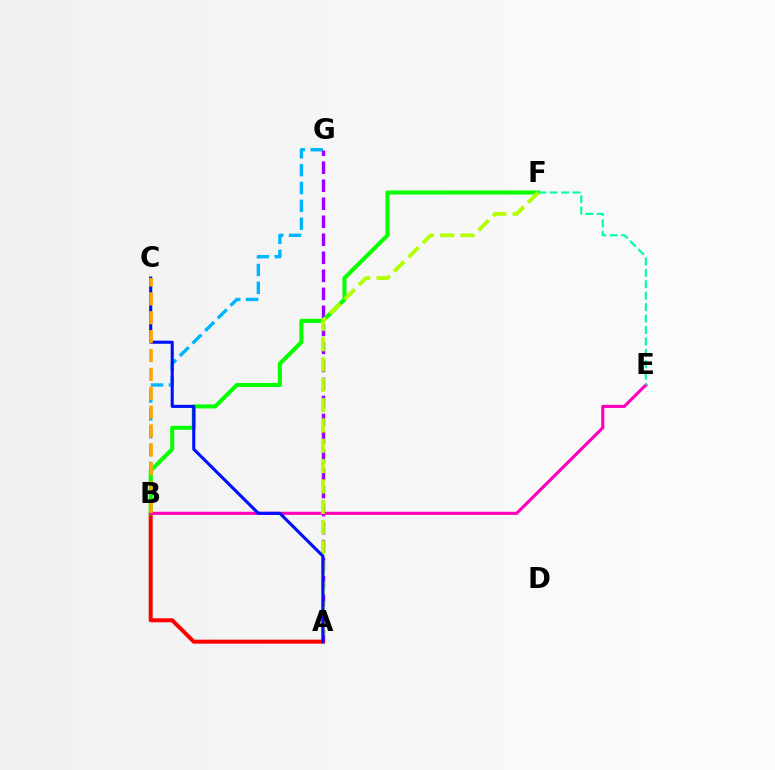{('B', 'G'): [{'color': '#00b5ff', 'line_style': 'dashed', 'thickness': 2.43}], ('A', 'G'): [{'color': '#9b00ff', 'line_style': 'dashed', 'thickness': 2.45}], ('A', 'B'): [{'color': '#ff0000', 'line_style': 'solid', 'thickness': 2.87}], ('B', 'F'): [{'color': '#08ff00', 'line_style': 'solid', 'thickness': 2.92}], ('B', 'E'): [{'color': '#ff00bd', 'line_style': 'solid', 'thickness': 2.24}], ('E', 'F'): [{'color': '#00ff9d', 'line_style': 'dashed', 'thickness': 1.55}], ('A', 'F'): [{'color': '#b3ff00', 'line_style': 'dashed', 'thickness': 2.76}], ('A', 'C'): [{'color': '#0010ff', 'line_style': 'solid', 'thickness': 2.23}], ('B', 'C'): [{'color': '#ffa500', 'line_style': 'dashed', 'thickness': 2.56}]}